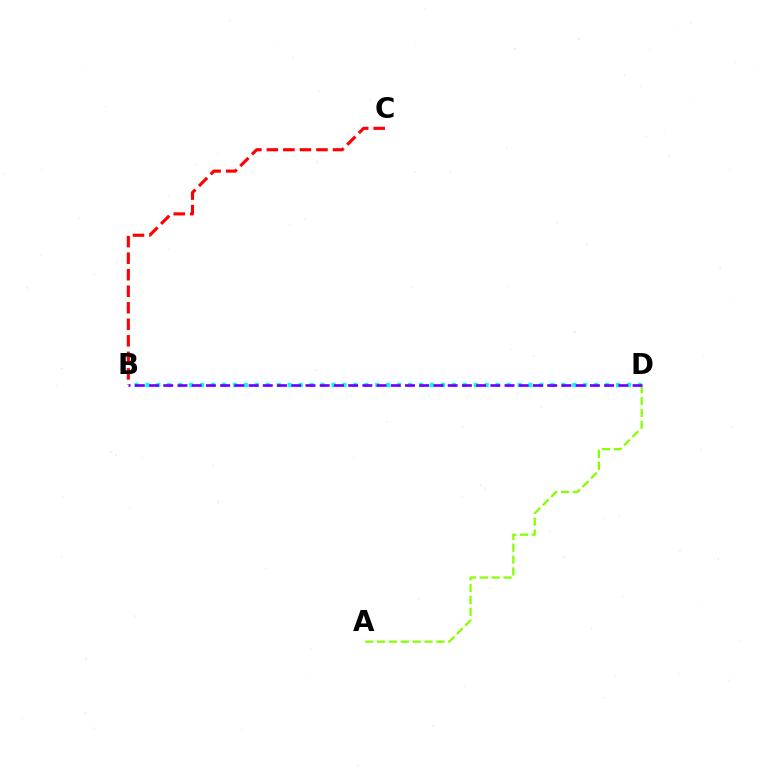{('B', 'C'): [{'color': '#ff0000', 'line_style': 'dashed', 'thickness': 2.25}], ('B', 'D'): [{'color': '#00fff6', 'line_style': 'dotted', 'thickness': 2.97}, {'color': '#7200ff', 'line_style': 'dashed', 'thickness': 1.93}], ('A', 'D'): [{'color': '#84ff00', 'line_style': 'dashed', 'thickness': 1.61}]}